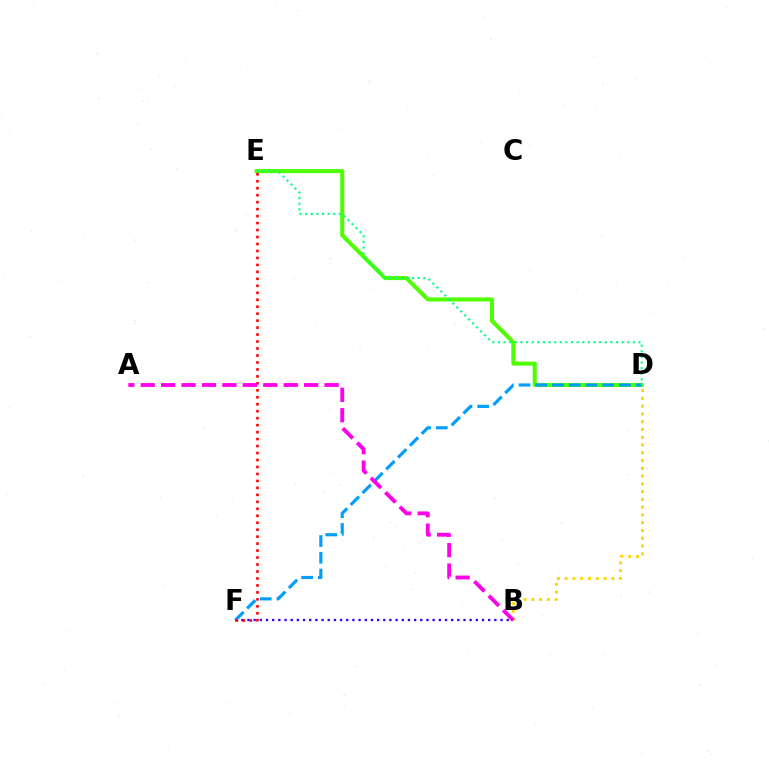{('B', 'F'): [{'color': '#3700ff', 'line_style': 'dotted', 'thickness': 1.68}], ('D', 'E'): [{'color': '#4fff00', 'line_style': 'solid', 'thickness': 2.92}, {'color': '#00ff86', 'line_style': 'dotted', 'thickness': 1.53}], ('D', 'F'): [{'color': '#009eff', 'line_style': 'dashed', 'thickness': 2.27}], ('E', 'F'): [{'color': '#ff0000', 'line_style': 'dotted', 'thickness': 1.89}], ('B', 'D'): [{'color': '#ffd500', 'line_style': 'dotted', 'thickness': 2.11}], ('A', 'B'): [{'color': '#ff00ed', 'line_style': 'dashed', 'thickness': 2.78}]}